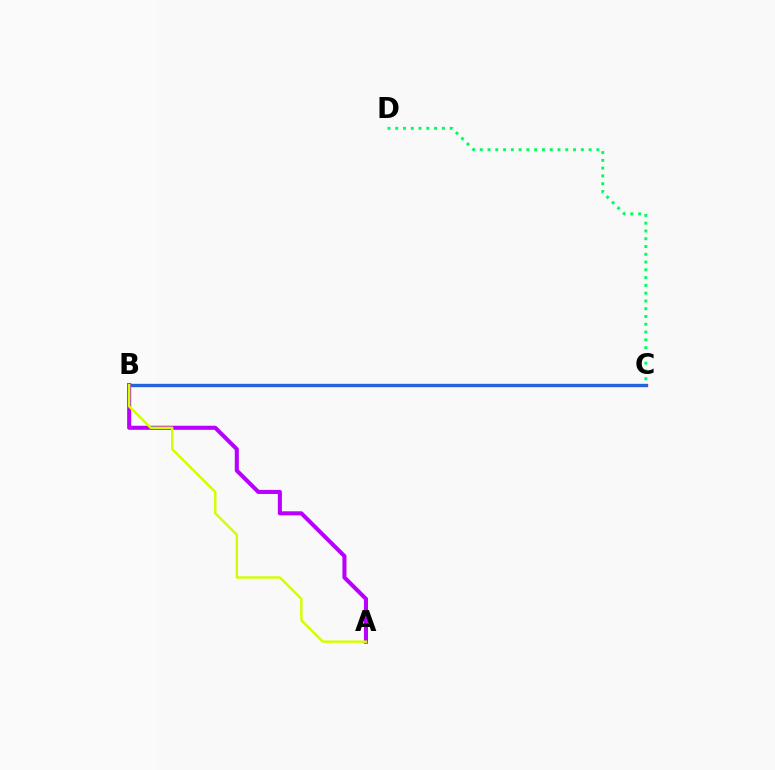{('B', 'C'): [{'color': '#ff0000', 'line_style': 'solid', 'thickness': 2.39}, {'color': '#0074ff', 'line_style': 'solid', 'thickness': 1.95}], ('C', 'D'): [{'color': '#00ff5c', 'line_style': 'dotted', 'thickness': 2.11}], ('A', 'B'): [{'color': '#b900ff', 'line_style': 'solid', 'thickness': 2.93}, {'color': '#d1ff00', 'line_style': 'solid', 'thickness': 1.77}]}